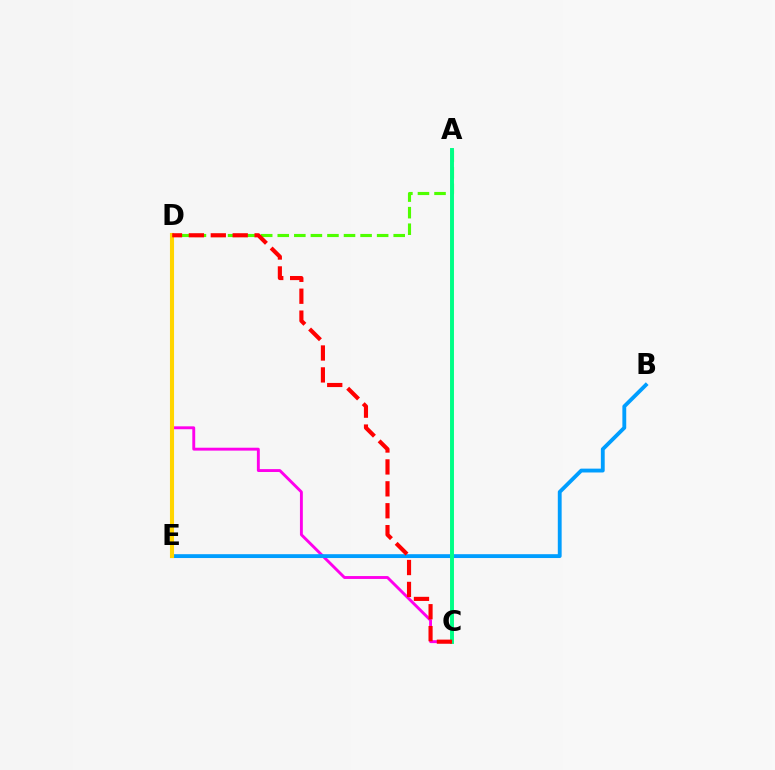{('A', 'D'): [{'color': '#4fff00', 'line_style': 'dashed', 'thickness': 2.25}], ('C', 'D'): [{'color': '#ff00ed', 'line_style': 'solid', 'thickness': 2.08}, {'color': '#ff0000', 'line_style': 'dashed', 'thickness': 2.98}], ('D', 'E'): [{'color': '#3700ff', 'line_style': 'dashed', 'thickness': 2.06}, {'color': '#ffd500', 'line_style': 'solid', 'thickness': 2.95}], ('B', 'E'): [{'color': '#009eff', 'line_style': 'solid', 'thickness': 2.77}], ('A', 'C'): [{'color': '#00ff86', 'line_style': 'solid', 'thickness': 2.83}]}